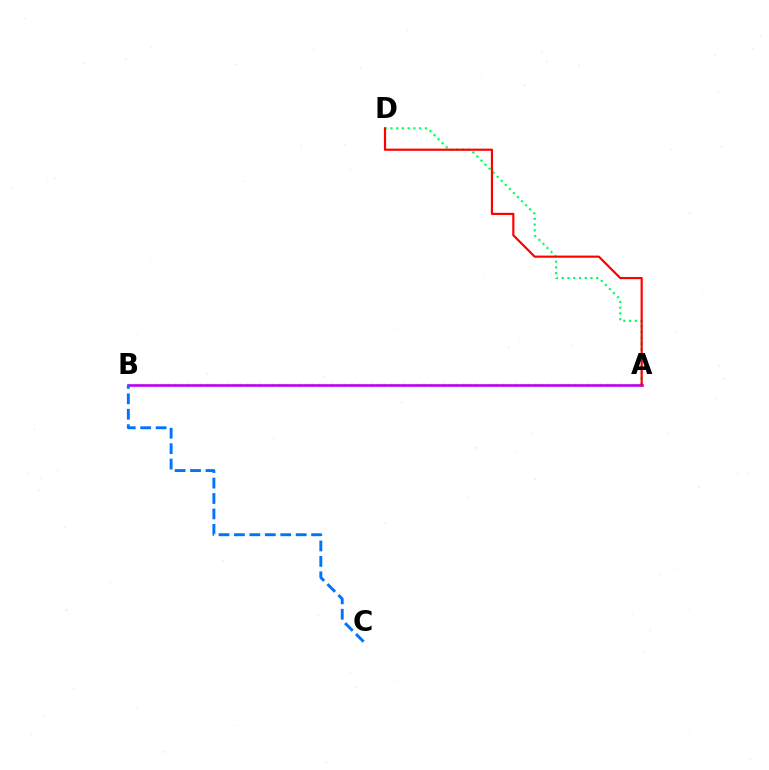{('A', 'B'): [{'color': '#d1ff00', 'line_style': 'dotted', 'thickness': 1.78}, {'color': '#b900ff', 'line_style': 'solid', 'thickness': 1.89}], ('A', 'D'): [{'color': '#00ff5c', 'line_style': 'dotted', 'thickness': 1.56}, {'color': '#ff0000', 'line_style': 'solid', 'thickness': 1.56}], ('B', 'C'): [{'color': '#0074ff', 'line_style': 'dashed', 'thickness': 2.1}]}